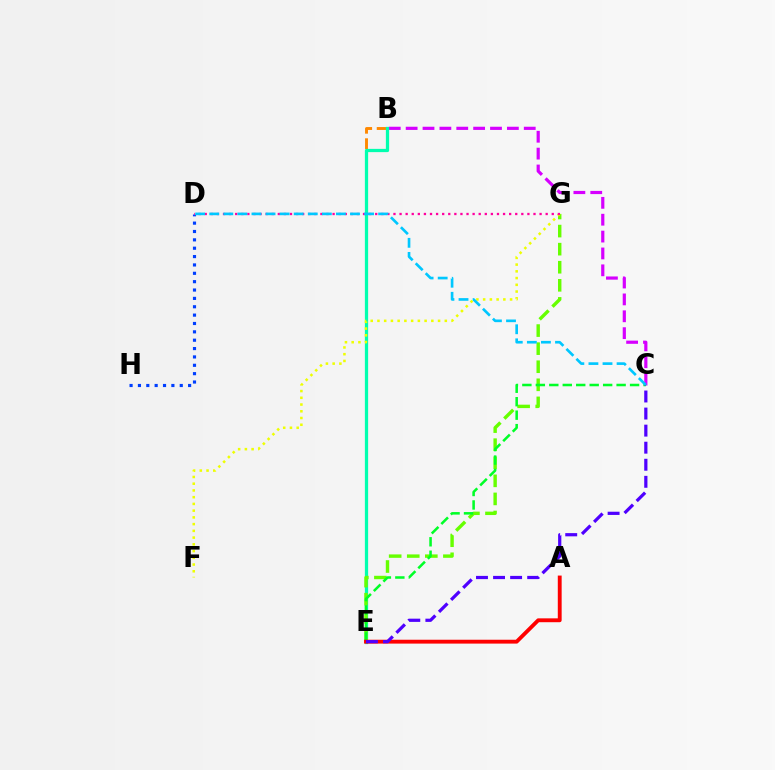{('B', 'C'): [{'color': '#d600ff', 'line_style': 'dashed', 'thickness': 2.29}], ('D', 'H'): [{'color': '#003fff', 'line_style': 'dotted', 'thickness': 2.27}], ('B', 'E'): [{'color': '#ff8800', 'line_style': 'dashed', 'thickness': 2.09}, {'color': '#00ffaf', 'line_style': 'solid', 'thickness': 2.34}], ('E', 'G'): [{'color': '#66ff00', 'line_style': 'dashed', 'thickness': 2.46}], ('F', 'G'): [{'color': '#eeff00', 'line_style': 'dotted', 'thickness': 1.83}], ('C', 'E'): [{'color': '#00ff27', 'line_style': 'dashed', 'thickness': 1.83}, {'color': '#4f00ff', 'line_style': 'dashed', 'thickness': 2.32}], ('D', 'G'): [{'color': '#ff00a0', 'line_style': 'dotted', 'thickness': 1.65}], ('A', 'E'): [{'color': '#ff0000', 'line_style': 'solid', 'thickness': 2.78}], ('C', 'D'): [{'color': '#00c7ff', 'line_style': 'dashed', 'thickness': 1.91}]}